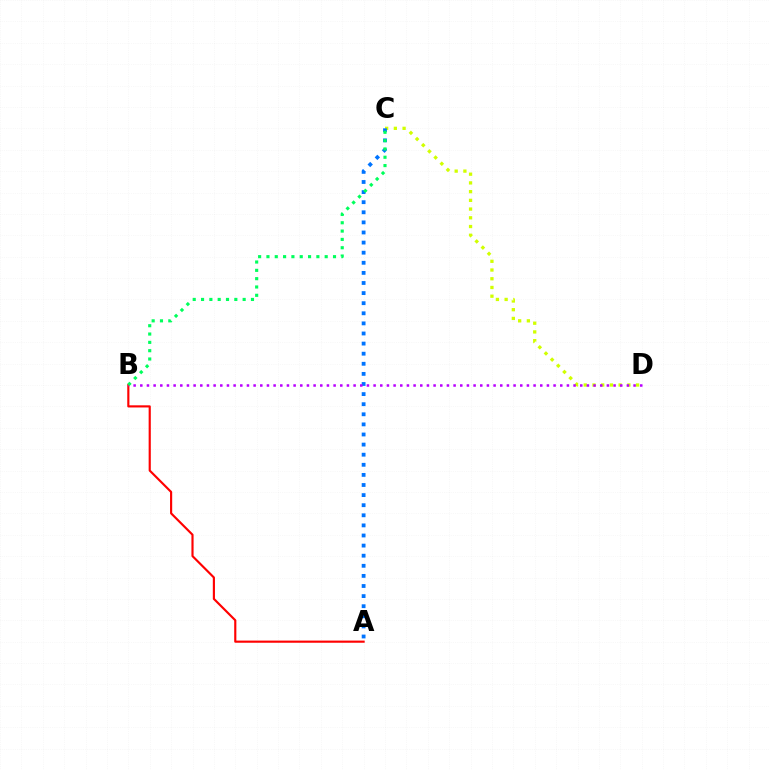{('C', 'D'): [{'color': '#d1ff00', 'line_style': 'dotted', 'thickness': 2.37}], ('A', 'B'): [{'color': '#ff0000', 'line_style': 'solid', 'thickness': 1.55}], ('A', 'C'): [{'color': '#0074ff', 'line_style': 'dotted', 'thickness': 2.74}], ('B', 'D'): [{'color': '#b900ff', 'line_style': 'dotted', 'thickness': 1.81}], ('B', 'C'): [{'color': '#00ff5c', 'line_style': 'dotted', 'thickness': 2.26}]}